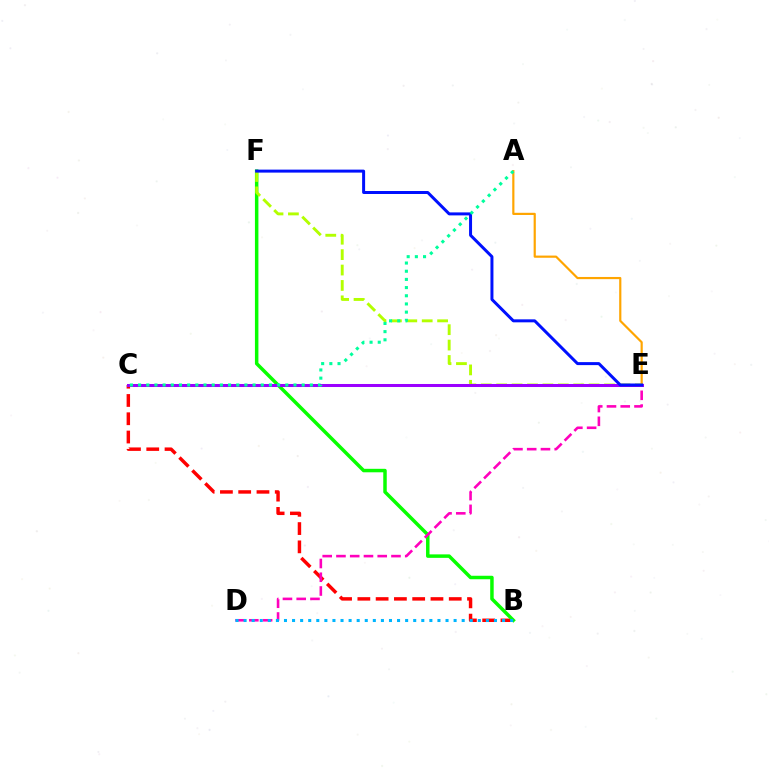{('B', 'C'): [{'color': '#ff0000', 'line_style': 'dashed', 'thickness': 2.48}], ('B', 'F'): [{'color': '#08ff00', 'line_style': 'solid', 'thickness': 2.51}], ('D', 'E'): [{'color': '#ff00bd', 'line_style': 'dashed', 'thickness': 1.87}], ('A', 'E'): [{'color': '#ffa500', 'line_style': 'solid', 'thickness': 1.57}], ('B', 'D'): [{'color': '#00b5ff', 'line_style': 'dotted', 'thickness': 2.19}], ('E', 'F'): [{'color': '#b3ff00', 'line_style': 'dashed', 'thickness': 2.09}, {'color': '#0010ff', 'line_style': 'solid', 'thickness': 2.15}], ('C', 'E'): [{'color': '#9b00ff', 'line_style': 'solid', 'thickness': 2.17}], ('A', 'C'): [{'color': '#00ff9d', 'line_style': 'dotted', 'thickness': 2.22}]}